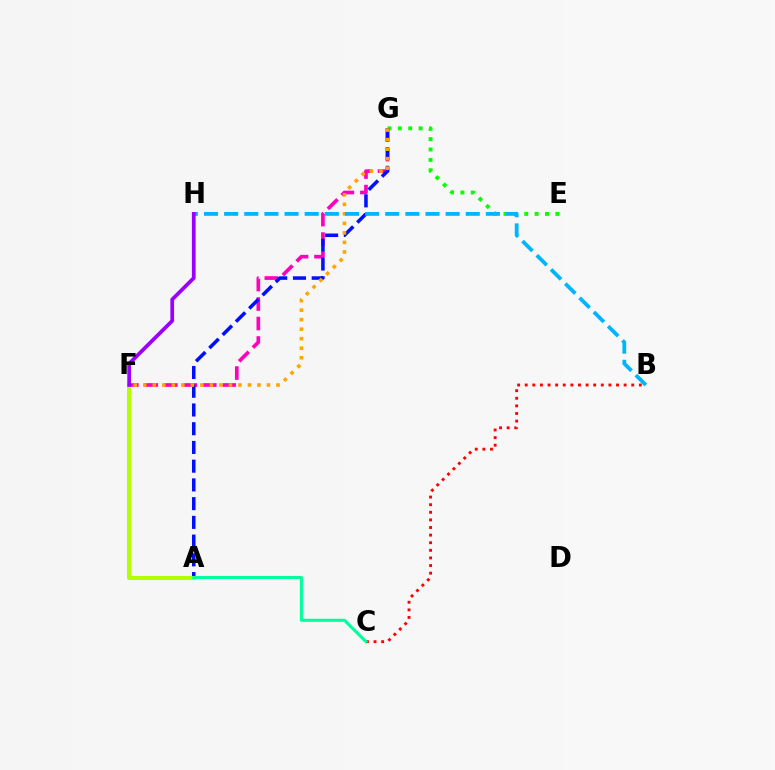{('F', 'G'): [{'color': '#ff00bd', 'line_style': 'dashed', 'thickness': 2.65}, {'color': '#ffa500', 'line_style': 'dotted', 'thickness': 2.59}], ('E', 'G'): [{'color': '#08ff00', 'line_style': 'dotted', 'thickness': 2.82}], ('A', 'G'): [{'color': '#0010ff', 'line_style': 'dashed', 'thickness': 2.55}], ('A', 'F'): [{'color': '#b3ff00', 'line_style': 'solid', 'thickness': 2.87}], ('B', 'H'): [{'color': '#00b5ff', 'line_style': 'dashed', 'thickness': 2.74}], ('B', 'C'): [{'color': '#ff0000', 'line_style': 'dotted', 'thickness': 2.07}], ('A', 'C'): [{'color': '#00ff9d', 'line_style': 'solid', 'thickness': 2.2}], ('F', 'H'): [{'color': '#9b00ff', 'line_style': 'solid', 'thickness': 2.69}]}